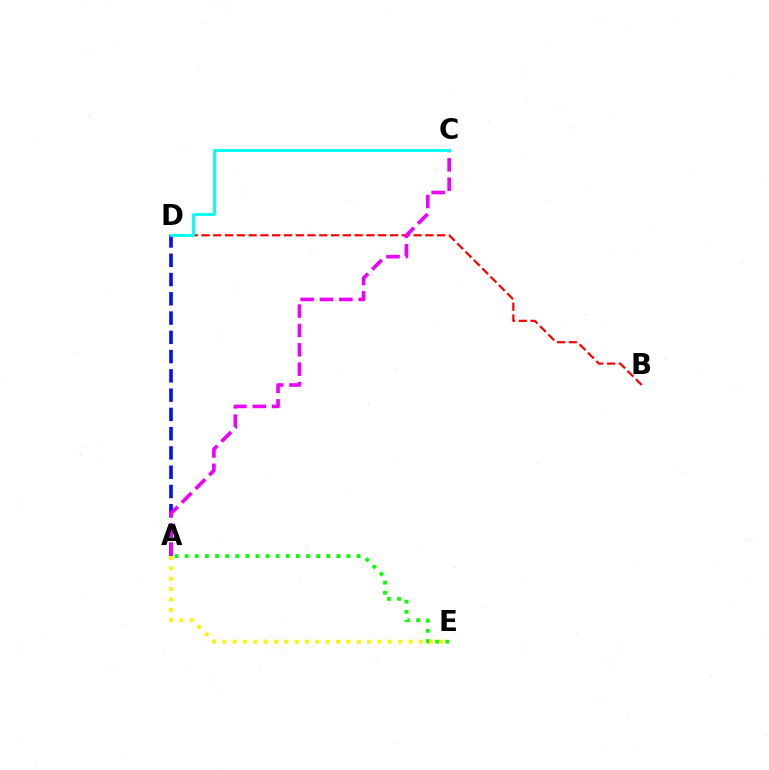{('A', 'D'): [{'color': '#0010ff', 'line_style': 'dashed', 'thickness': 2.62}], ('B', 'D'): [{'color': '#ff0000', 'line_style': 'dashed', 'thickness': 1.6}], ('A', 'C'): [{'color': '#ee00ff', 'line_style': 'dashed', 'thickness': 2.63}], ('C', 'D'): [{'color': '#00fff6', 'line_style': 'solid', 'thickness': 2.07}], ('A', 'E'): [{'color': '#08ff00', 'line_style': 'dotted', 'thickness': 2.75}, {'color': '#fcf500', 'line_style': 'dotted', 'thickness': 2.81}]}